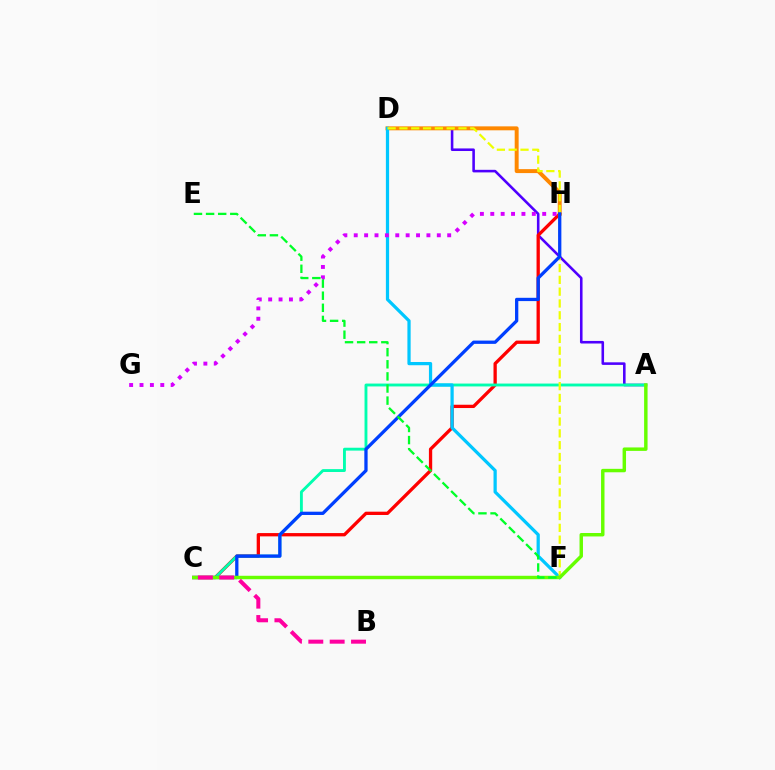{('A', 'D'): [{'color': '#4f00ff', 'line_style': 'solid', 'thickness': 1.86}], ('C', 'H'): [{'color': '#ff0000', 'line_style': 'solid', 'thickness': 2.37}, {'color': '#003fff', 'line_style': 'solid', 'thickness': 2.36}], ('A', 'C'): [{'color': '#00ffaf', 'line_style': 'solid', 'thickness': 2.06}, {'color': '#66ff00', 'line_style': 'solid', 'thickness': 2.48}], ('D', 'H'): [{'color': '#ff8800', 'line_style': 'solid', 'thickness': 2.84}], ('D', 'F'): [{'color': '#00c7ff', 'line_style': 'solid', 'thickness': 2.33}, {'color': '#eeff00', 'line_style': 'dashed', 'thickness': 1.6}], ('G', 'H'): [{'color': '#d600ff', 'line_style': 'dotted', 'thickness': 2.82}], ('B', 'C'): [{'color': '#ff00a0', 'line_style': 'dashed', 'thickness': 2.9}], ('E', 'F'): [{'color': '#00ff27', 'line_style': 'dashed', 'thickness': 1.64}]}